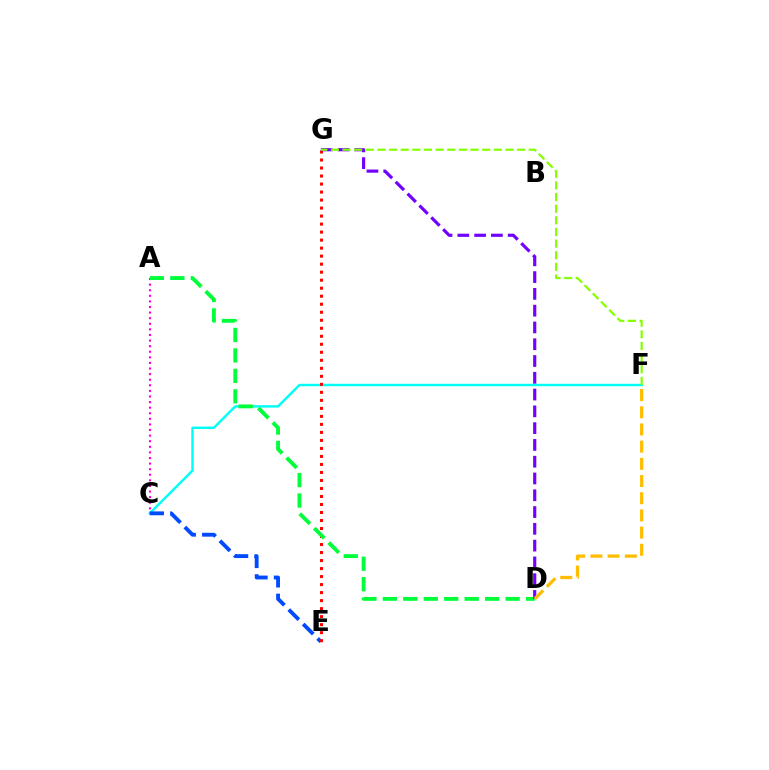{('C', 'F'): [{'color': '#00fff6', 'line_style': 'solid', 'thickness': 1.76}], ('C', 'E'): [{'color': '#004bff', 'line_style': 'dashed', 'thickness': 2.77}], ('E', 'G'): [{'color': '#ff0000', 'line_style': 'dotted', 'thickness': 2.18}], ('A', 'C'): [{'color': '#ff00cf', 'line_style': 'dotted', 'thickness': 1.52}], ('A', 'D'): [{'color': '#00ff39', 'line_style': 'dashed', 'thickness': 2.78}], ('D', 'G'): [{'color': '#7200ff', 'line_style': 'dashed', 'thickness': 2.28}], ('F', 'G'): [{'color': '#84ff00', 'line_style': 'dashed', 'thickness': 1.58}], ('D', 'F'): [{'color': '#ffbd00', 'line_style': 'dashed', 'thickness': 2.34}]}